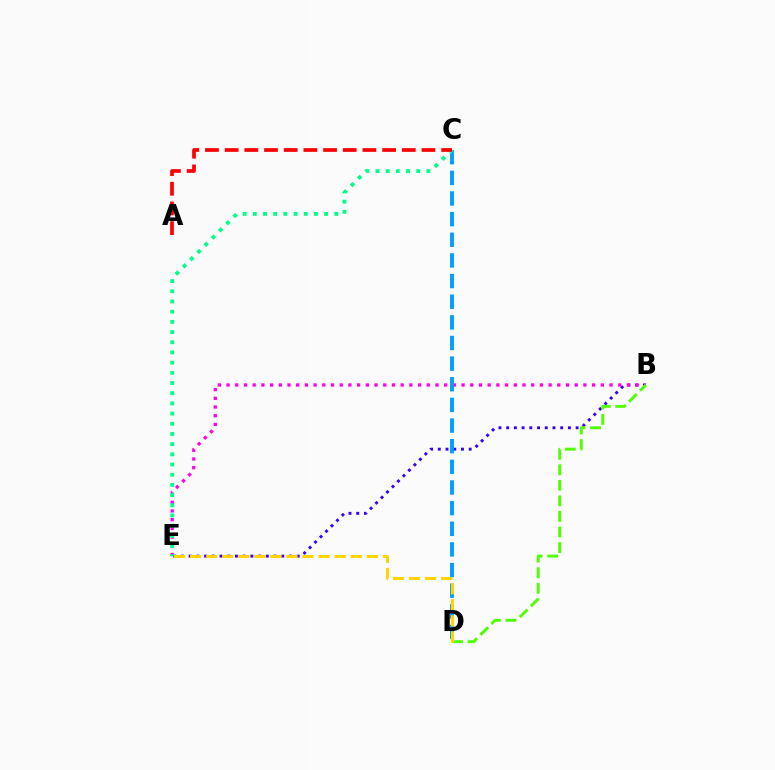{('B', 'E'): [{'color': '#3700ff', 'line_style': 'dotted', 'thickness': 2.1}, {'color': '#ff00ed', 'line_style': 'dotted', 'thickness': 2.36}], ('C', 'D'): [{'color': '#009eff', 'line_style': 'dashed', 'thickness': 2.8}], ('C', 'E'): [{'color': '#00ff86', 'line_style': 'dotted', 'thickness': 2.77}], ('B', 'D'): [{'color': '#4fff00', 'line_style': 'dashed', 'thickness': 2.11}], ('A', 'C'): [{'color': '#ff0000', 'line_style': 'dashed', 'thickness': 2.67}], ('D', 'E'): [{'color': '#ffd500', 'line_style': 'dashed', 'thickness': 2.18}]}